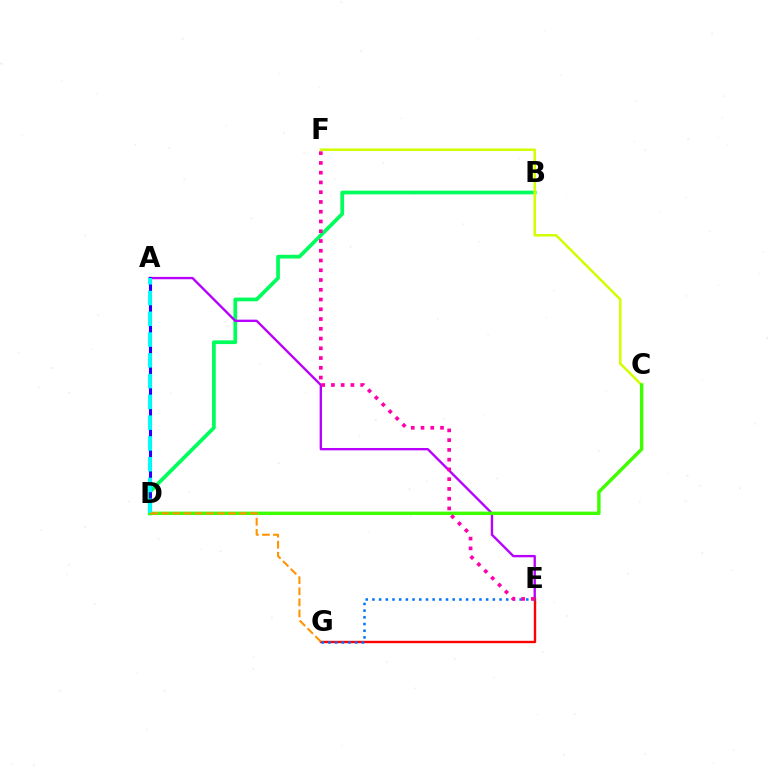{('B', 'D'): [{'color': '#00ff5c', 'line_style': 'solid', 'thickness': 2.68}], ('A', 'E'): [{'color': '#b900ff', 'line_style': 'solid', 'thickness': 1.7}], ('E', 'G'): [{'color': '#ff0000', 'line_style': 'solid', 'thickness': 1.71}, {'color': '#0074ff', 'line_style': 'dotted', 'thickness': 1.82}], ('C', 'F'): [{'color': '#d1ff00', 'line_style': 'solid', 'thickness': 1.81}], ('A', 'D'): [{'color': '#2500ff', 'line_style': 'solid', 'thickness': 2.23}, {'color': '#00fff6', 'line_style': 'dashed', 'thickness': 2.82}], ('C', 'D'): [{'color': '#3dff00', 'line_style': 'solid', 'thickness': 2.45}], ('E', 'F'): [{'color': '#ff00ac', 'line_style': 'dotted', 'thickness': 2.65}], ('D', 'G'): [{'color': '#ff9400', 'line_style': 'dashed', 'thickness': 1.51}]}